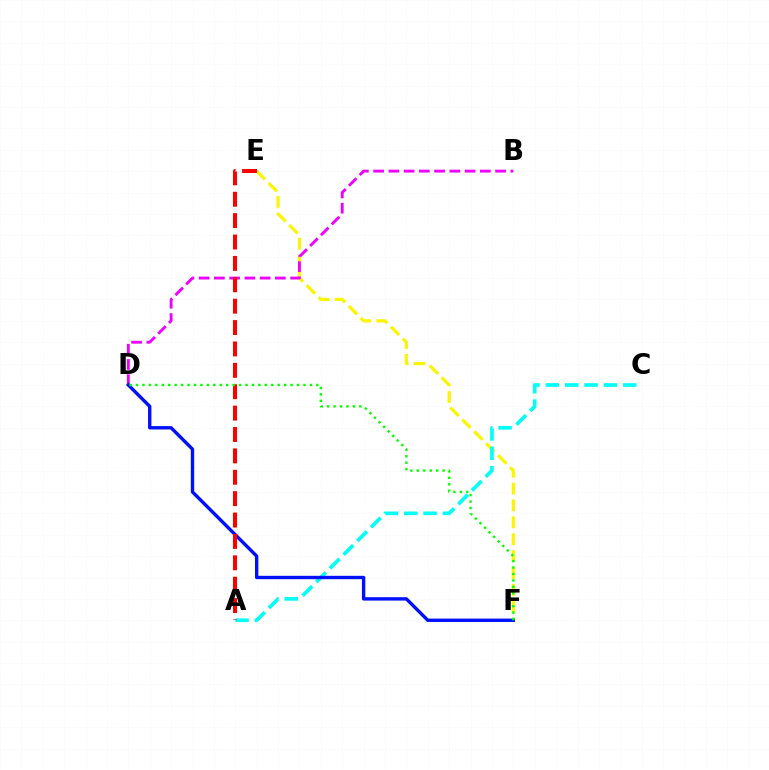{('E', 'F'): [{'color': '#fcf500', 'line_style': 'dashed', 'thickness': 2.29}], ('B', 'D'): [{'color': '#ee00ff', 'line_style': 'dashed', 'thickness': 2.07}], ('A', 'C'): [{'color': '#00fff6', 'line_style': 'dashed', 'thickness': 2.63}], ('D', 'F'): [{'color': '#0010ff', 'line_style': 'solid', 'thickness': 2.43}, {'color': '#08ff00', 'line_style': 'dotted', 'thickness': 1.75}], ('A', 'E'): [{'color': '#ff0000', 'line_style': 'dashed', 'thickness': 2.91}]}